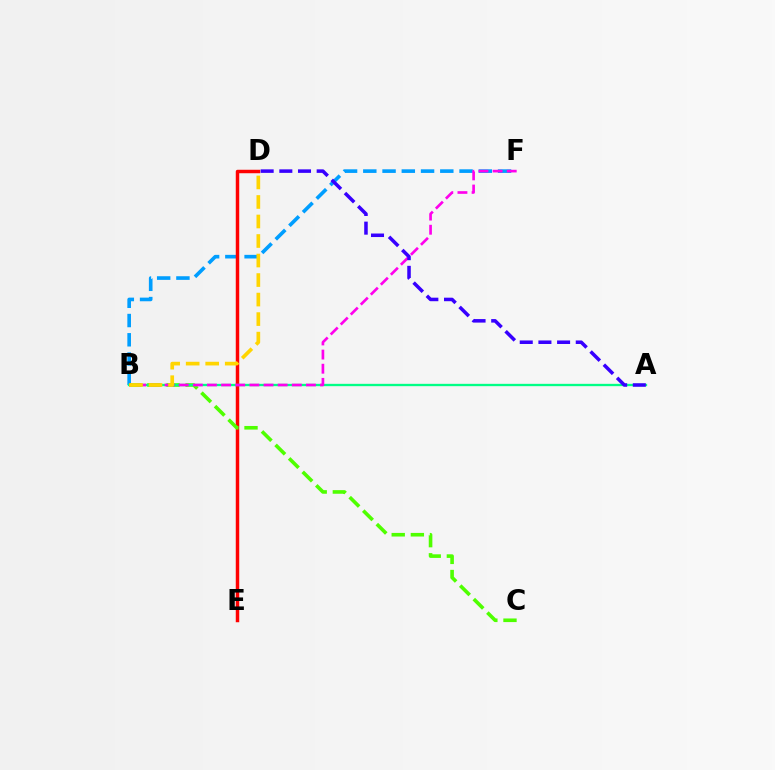{('B', 'F'): [{'color': '#009eff', 'line_style': 'dashed', 'thickness': 2.61}, {'color': '#ff00ed', 'line_style': 'dashed', 'thickness': 1.92}], ('D', 'E'): [{'color': '#ff0000', 'line_style': 'solid', 'thickness': 2.49}], ('B', 'C'): [{'color': '#4fff00', 'line_style': 'dashed', 'thickness': 2.6}], ('A', 'B'): [{'color': '#00ff86', 'line_style': 'solid', 'thickness': 1.68}], ('B', 'D'): [{'color': '#ffd500', 'line_style': 'dashed', 'thickness': 2.65}], ('A', 'D'): [{'color': '#3700ff', 'line_style': 'dashed', 'thickness': 2.54}]}